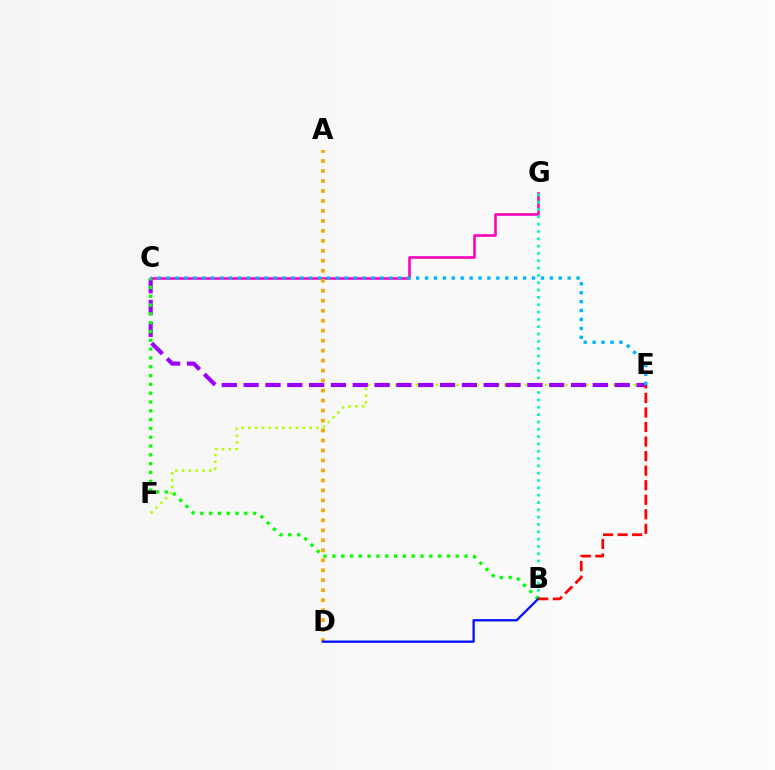{('C', 'G'): [{'color': '#ff00bd', 'line_style': 'solid', 'thickness': 1.87}], ('E', 'F'): [{'color': '#b3ff00', 'line_style': 'dotted', 'thickness': 1.85}], ('B', 'G'): [{'color': '#00ff9d', 'line_style': 'dotted', 'thickness': 1.99}], ('C', 'E'): [{'color': '#9b00ff', 'line_style': 'dashed', 'thickness': 2.97}, {'color': '#00b5ff', 'line_style': 'dotted', 'thickness': 2.42}], ('B', 'C'): [{'color': '#08ff00', 'line_style': 'dotted', 'thickness': 2.39}], ('A', 'D'): [{'color': '#ffa500', 'line_style': 'dotted', 'thickness': 2.71}], ('B', 'D'): [{'color': '#0010ff', 'line_style': 'solid', 'thickness': 1.65}], ('B', 'E'): [{'color': '#ff0000', 'line_style': 'dashed', 'thickness': 1.98}]}